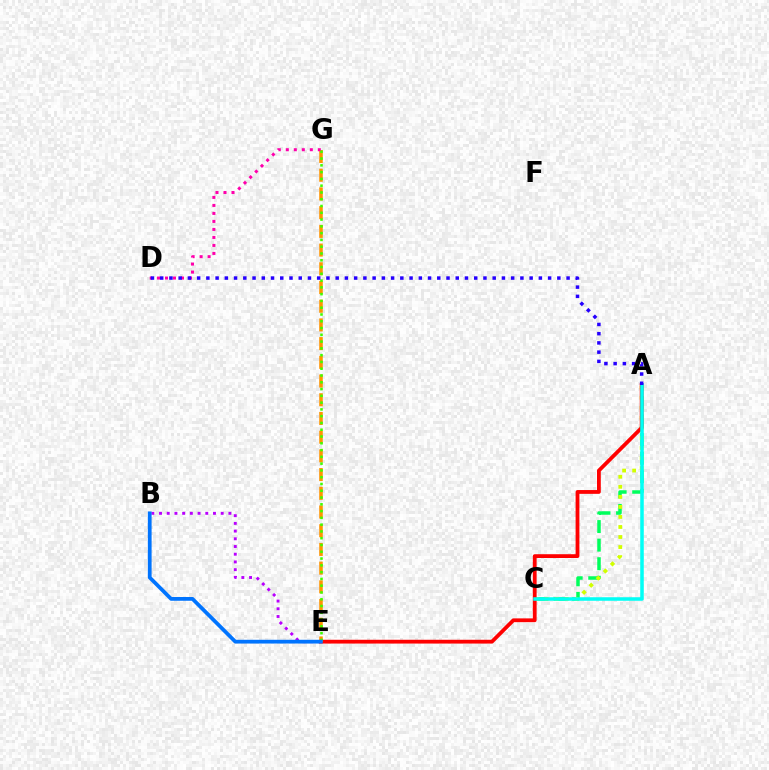{('A', 'C'): [{'color': '#00ff5c', 'line_style': 'dashed', 'thickness': 2.52}, {'color': '#d1ff00', 'line_style': 'dotted', 'thickness': 2.73}, {'color': '#00fff6', 'line_style': 'solid', 'thickness': 2.54}], ('A', 'E'): [{'color': '#ff0000', 'line_style': 'solid', 'thickness': 2.73}], ('E', 'G'): [{'color': '#ff9400', 'line_style': 'dashed', 'thickness': 2.54}, {'color': '#3dff00', 'line_style': 'dotted', 'thickness': 1.84}], ('D', 'G'): [{'color': '#ff00ac', 'line_style': 'dotted', 'thickness': 2.17}], ('B', 'E'): [{'color': '#b900ff', 'line_style': 'dotted', 'thickness': 2.09}, {'color': '#0074ff', 'line_style': 'solid', 'thickness': 2.71}], ('A', 'D'): [{'color': '#2500ff', 'line_style': 'dotted', 'thickness': 2.51}]}